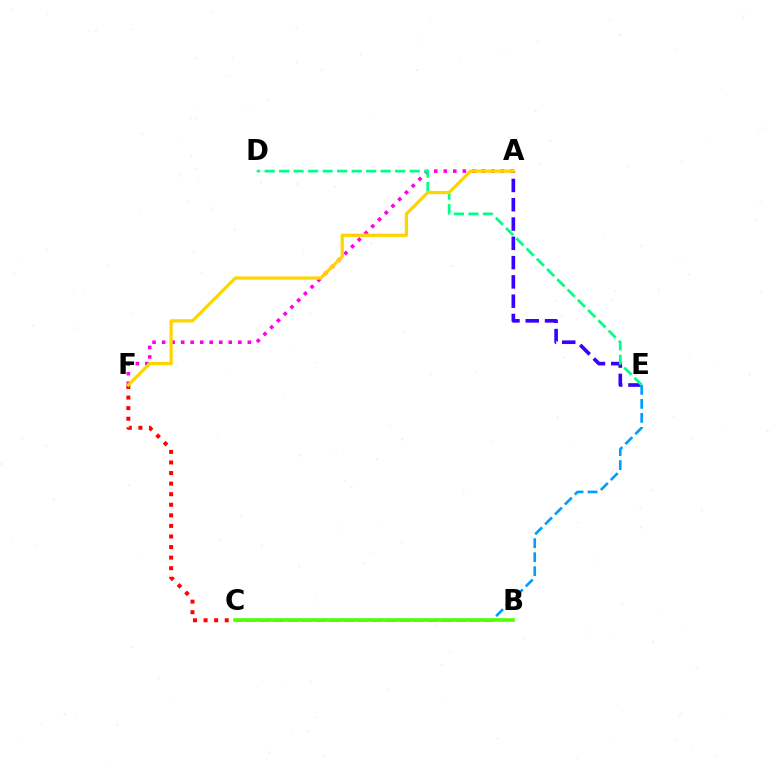{('A', 'E'): [{'color': '#3700ff', 'line_style': 'dashed', 'thickness': 2.62}], ('A', 'F'): [{'color': '#ff00ed', 'line_style': 'dotted', 'thickness': 2.59}, {'color': '#ffd500', 'line_style': 'solid', 'thickness': 2.34}], ('C', 'F'): [{'color': '#ff0000', 'line_style': 'dotted', 'thickness': 2.87}], ('C', 'E'): [{'color': '#009eff', 'line_style': 'dashed', 'thickness': 1.9}], ('B', 'C'): [{'color': '#4fff00', 'line_style': 'solid', 'thickness': 2.58}], ('D', 'E'): [{'color': '#00ff86', 'line_style': 'dashed', 'thickness': 1.97}]}